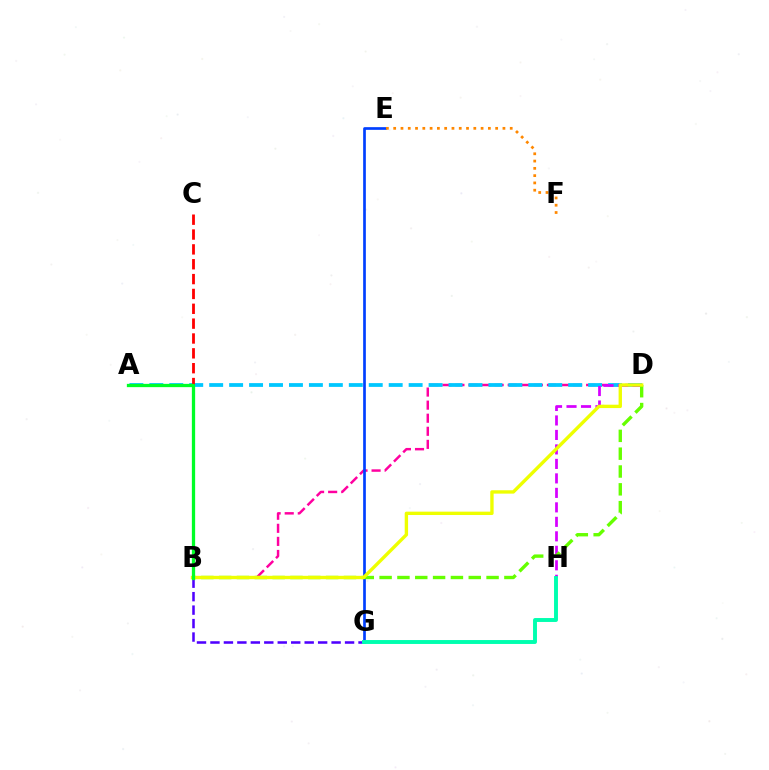{('B', 'D'): [{'color': '#ff00a0', 'line_style': 'dashed', 'thickness': 1.78}, {'color': '#66ff00', 'line_style': 'dashed', 'thickness': 2.42}, {'color': '#eeff00', 'line_style': 'solid', 'thickness': 2.43}], ('E', 'G'): [{'color': '#003fff', 'line_style': 'solid', 'thickness': 1.94}], ('A', 'D'): [{'color': '#00c7ff', 'line_style': 'dashed', 'thickness': 2.71}], ('D', 'H'): [{'color': '#d600ff', 'line_style': 'dashed', 'thickness': 1.97}], ('B', 'C'): [{'color': '#ff0000', 'line_style': 'dashed', 'thickness': 2.02}], ('B', 'G'): [{'color': '#4f00ff', 'line_style': 'dashed', 'thickness': 1.83}], ('E', 'F'): [{'color': '#ff8800', 'line_style': 'dotted', 'thickness': 1.98}], ('G', 'H'): [{'color': '#00ffaf', 'line_style': 'solid', 'thickness': 2.82}], ('A', 'B'): [{'color': '#00ff27', 'line_style': 'solid', 'thickness': 2.36}]}